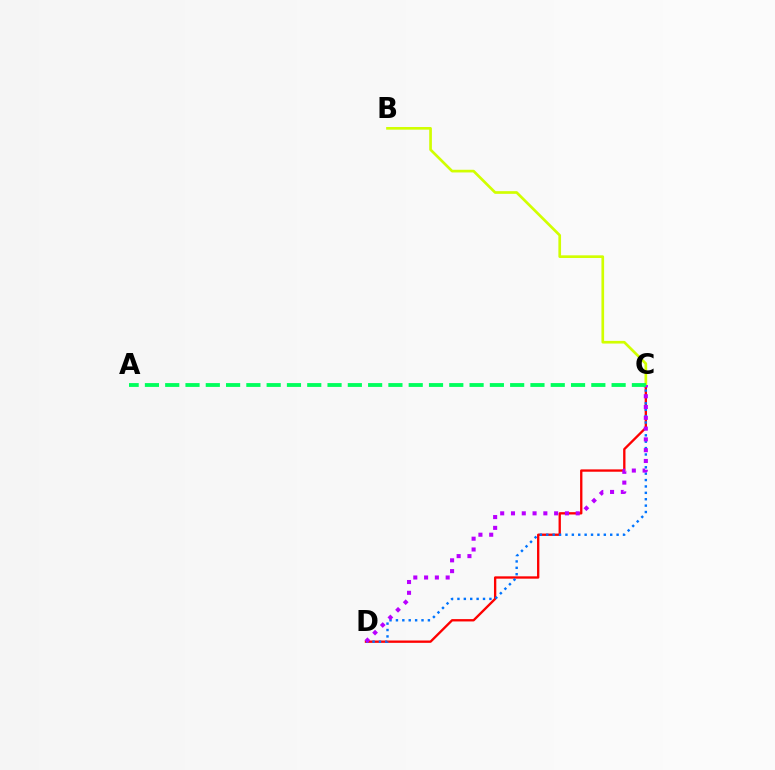{('C', 'D'): [{'color': '#ff0000', 'line_style': 'solid', 'thickness': 1.68}, {'color': '#0074ff', 'line_style': 'dotted', 'thickness': 1.74}, {'color': '#b900ff', 'line_style': 'dotted', 'thickness': 2.93}], ('B', 'C'): [{'color': '#d1ff00', 'line_style': 'solid', 'thickness': 1.93}], ('A', 'C'): [{'color': '#00ff5c', 'line_style': 'dashed', 'thickness': 2.76}]}